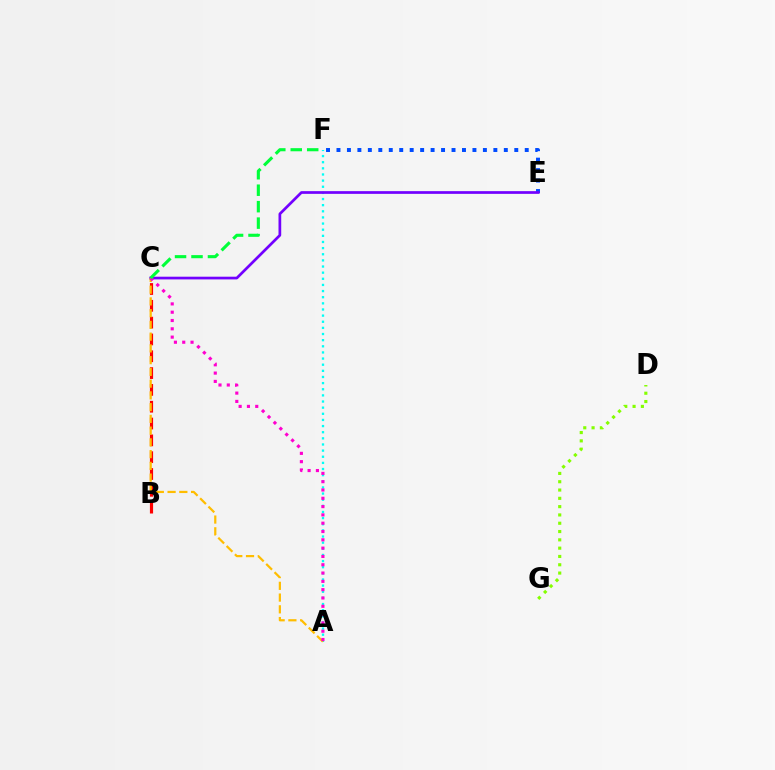{('B', 'C'): [{'color': '#ff0000', 'line_style': 'dashed', 'thickness': 2.28}], ('D', 'G'): [{'color': '#84ff00', 'line_style': 'dotted', 'thickness': 2.26}], ('E', 'F'): [{'color': '#004bff', 'line_style': 'dotted', 'thickness': 2.84}], ('A', 'F'): [{'color': '#00fff6', 'line_style': 'dotted', 'thickness': 1.67}], ('C', 'E'): [{'color': '#7200ff', 'line_style': 'solid', 'thickness': 1.95}], ('A', 'C'): [{'color': '#ffbd00', 'line_style': 'dashed', 'thickness': 1.6}, {'color': '#ff00cf', 'line_style': 'dotted', 'thickness': 2.26}], ('C', 'F'): [{'color': '#00ff39', 'line_style': 'dashed', 'thickness': 2.24}]}